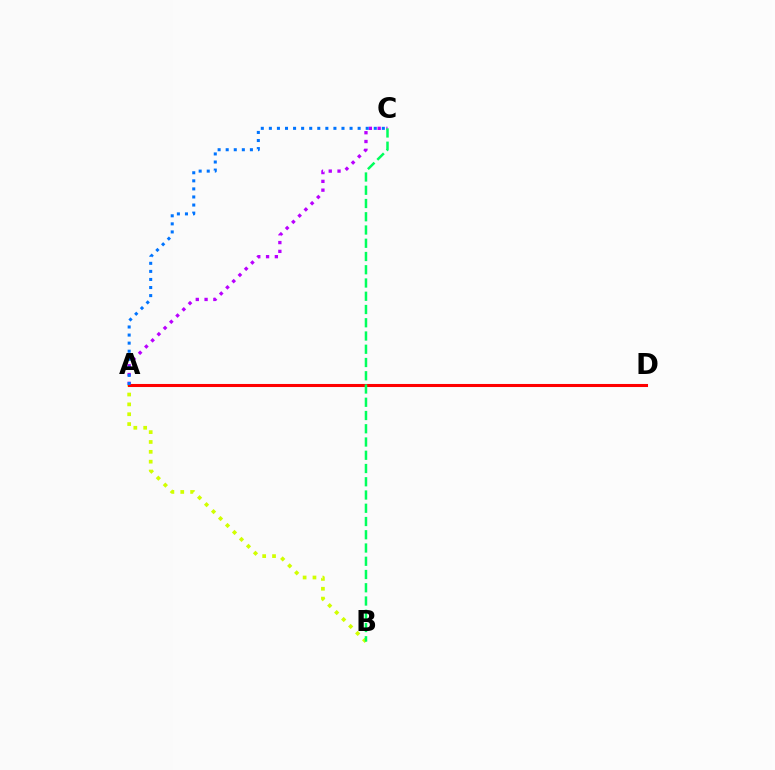{('A', 'C'): [{'color': '#b900ff', 'line_style': 'dotted', 'thickness': 2.39}, {'color': '#0074ff', 'line_style': 'dotted', 'thickness': 2.19}], ('A', 'B'): [{'color': '#d1ff00', 'line_style': 'dotted', 'thickness': 2.68}], ('A', 'D'): [{'color': '#ff0000', 'line_style': 'solid', 'thickness': 2.21}], ('B', 'C'): [{'color': '#00ff5c', 'line_style': 'dashed', 'thickness': 1.8}]}